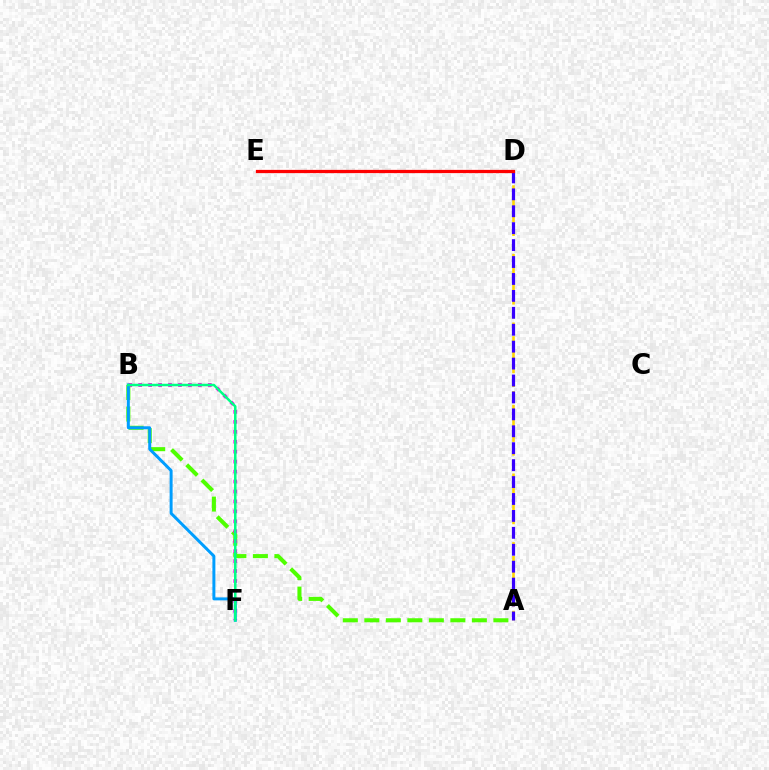{('A', 'D'): [{'color': '#ffd500', 'line_style': 'dashed', 'thickness': 1.86}, {'color': '#3700ff', 'line_style': 'dashed', 'thickness': 2.3}], ('A', 'B'): [{'color': '#4fff00', 'line_style': 'dashed', 'thickness': 2.92}], ('B', 'F'): [{'color': '#ff00ed', 'line_style': 'dotted', 'thickness': 2.7}, {'color': '#009eff', 'line_style': 'solid', 'thickness': 2.14}, {'color': '#00ff86', 'line_style': 'solid', 'thickness': 1.82}], ('D', 'E'): [{'color': '#ff0000', 'line_style': 'solid', 'thickness': 2.34}]}